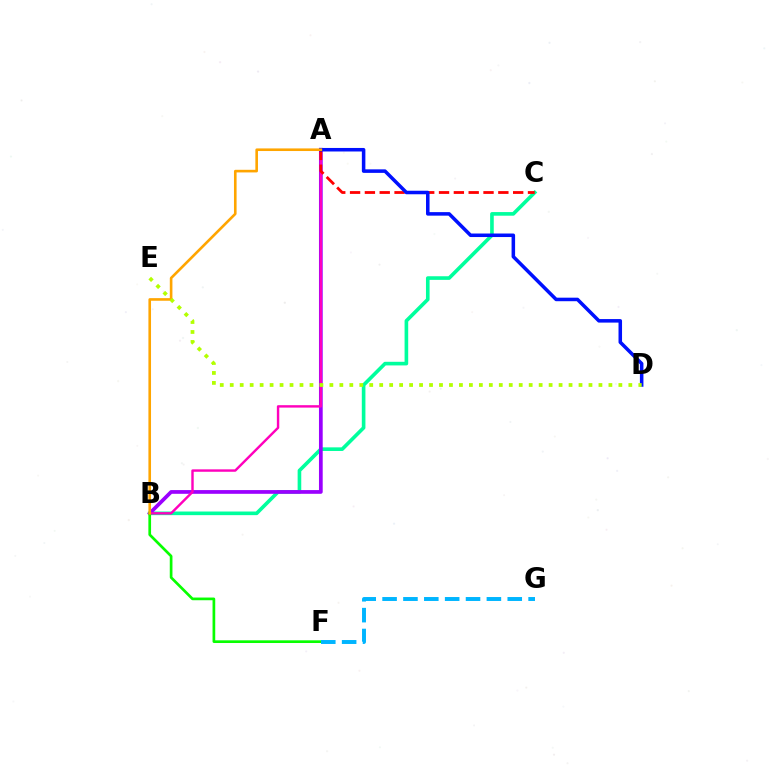{('B', 'C'): [{'color': '#00ff9d', 'line_style': 'solid', 'thickness': 2.61}], ('A', 'B'): [{'color': '#9b00ff', 'line_style': 'solid', 'thickness': 2.68}, {'color': '#ff00bd', 'line_style': 'solid', 'thickness': 1.74}, {'color': '#ffa500', 'line_style': 'solid', 'thickness': 1.89}], ('A', 'C'): [{'color': '#ff0000', 'line_style': 'dashed', 'thickness': 2.01}], ('B', 'F'): [{'color': '#08ff00', 'line_style': 'solid', 'thickness': 1.94}], ('A', 'D'): [{'color': '#0010ff', 'line_style': 'solid', 'thickness': 2.54}], ('F', 'G'): [{'color': '#00b5ff', 'line_style': 'dashed', 'thickness': 2.83}], ('D', 'E'): [{'color': '#b3ff00', 'line_style': 'dotted', 'thickness': 2.71}]}